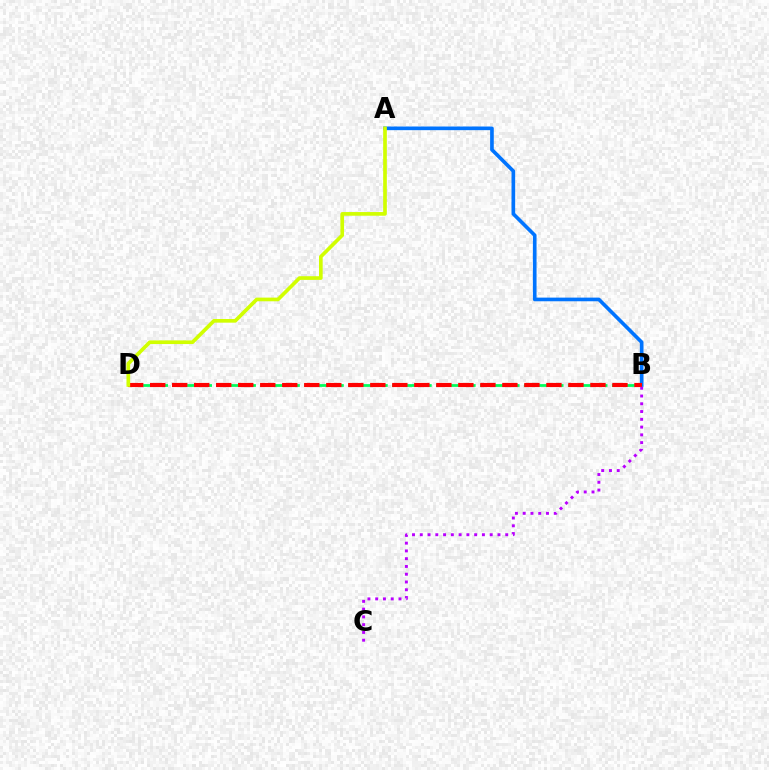{('B', 'D'): [{'color': '#00ff5c', 'line_style': 'dashed', 'thickness': 1.99}, {'color': '#ff0000', 'line_style': 'dashed', 'thickness': 2.99}], ('A', 'B'): [{'color': '#0074ff', 'line_style': 'solid', 'thickness': 2.63}], ('A', 'D'): [{'color': '#d1ff00', 'line_style': 'solid', 'thickness': 2.64}], ('B', 'C'): [{'color': '#b900ff', 'line_style': 'dotted', 'thickness': 2.11}]}